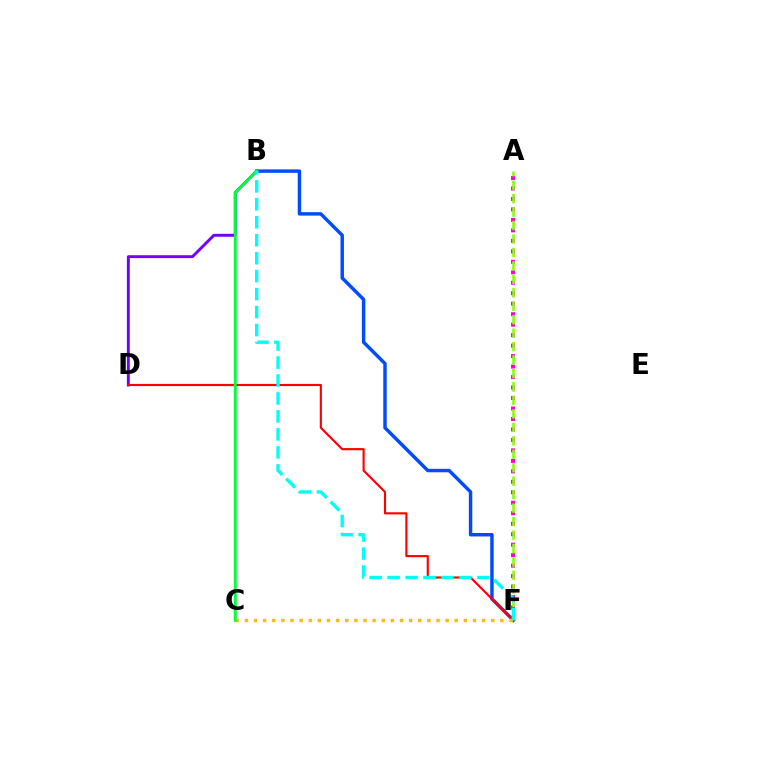{('B', 'D'): [{'color': '#7200ff', 'line_style': 'solid', 'thickness': 2.1}], ('A', 'F'): [{'color': '#ff00cf', 'line_style': 'dotted', 'thickness': 2.85}, {'color': '#84ff00', 'line_style': 'dashed', 'thickness': 1.83}], ('B', 'F'): [{'color': '#004bff', 'line_style': 'solid', 'thickness': 2.48}, {'color': '#00fff6', 'line_style': 'dashed', 'thickness': 2.44}], ('D', 'F'): [{'color': '#ff0000', 'line_style': 'solid', 'thickness': 1.54}], ('C', 'F'): [{'color': '#ffbd00', 'line_style': 'dotted', 'thickness': 2.48}], ('B', 'C'): [{'color': '#00ff39', 'line_style': 'solid', 'thickness': 2.1}]}